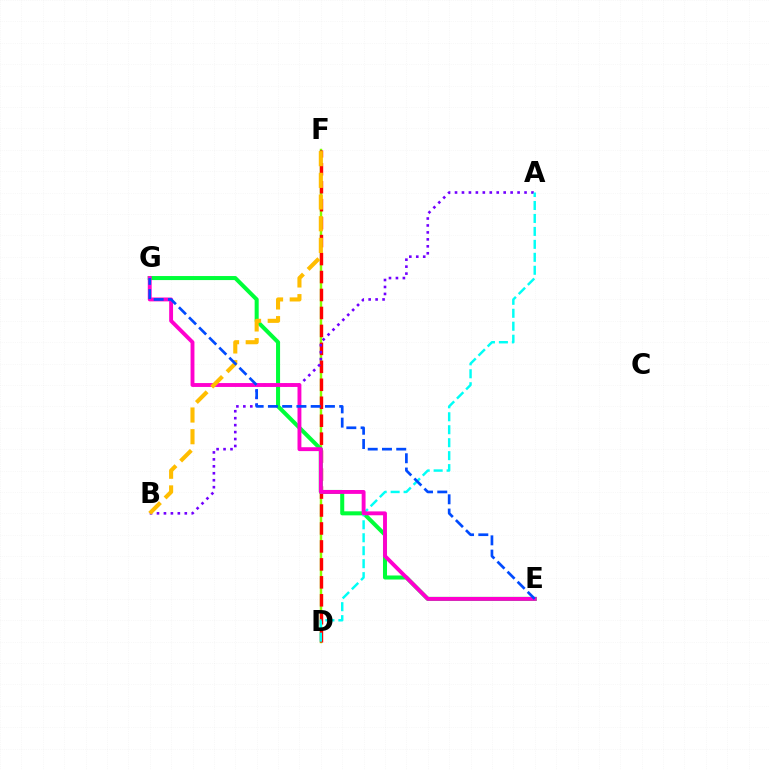{('D', 'F'): [{'color': '#84ff00', 'line_style': 'solid', 'thickness': 1.76}, {'color': '#ff0000', 'line_style': 'dashed', 'thickness': 2.44}], ('A', 'B'): [{'color': '#7200ff', 'line_style': 'dotted', 'thickness': 1.89}], ('E', 'G'): [{'color': '#00ff39', 'line_style': 'solid', 'thickness': 2.91}, {'color': '#ff00cf', 'line_style': 'solid', 'thickness': 2.8}, {'color': '#004bff', 'line_style': 'dashed', 'thickness': 1.94}], ('A', 'D'): [{'color': '#00fff6', 'line_style': 'dashed', 'thickness': 1.76}], ('B', 'F'): [{'color': '#ffbd00', 'line_style': 'dashed', 'thickness': 2.95}]}